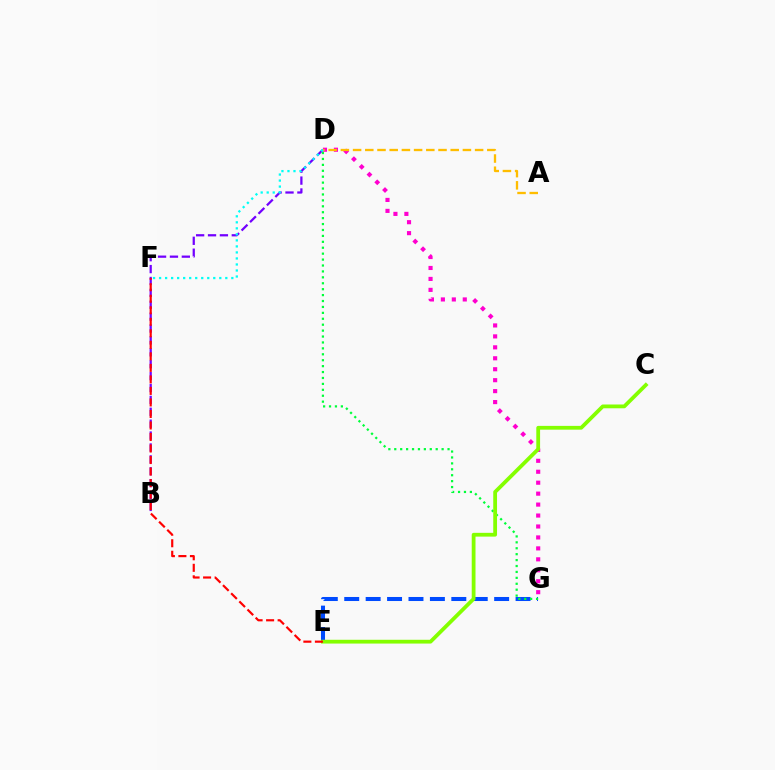{('B', 'D'): [{'color': '#7200ff', 'line_style': 'dashed', 'thickness': 1.62}], ('D', 'G'): [{'color': '#ff00cf', 'line_style': 'dotted', 'thickness': 2.97}, {'color': '#00ff39', 'line_style': 'dotted', 'thickness': 1.61}], ('E', 'G'): [{'color': '#004bff', 'line_style': 'dashed', 'thickness': 2.91}], ('C', 'E'): [{'color': '#84ff00', 'line_style': 'solid', 'thickness': 2.72}], ('E', 'F'): [{'color': '#ff0000', 'line_style': 'dashed', 'thickness': 1.57}], ('A', 'D'): [{'color': '#ffbd00', 'line_style': 'dashed', 'thickness': 1.66}], ('D', 'F'): [{'color': '#00fff6', 'line_style': 'dotted', 'thickness': 1.64}]}